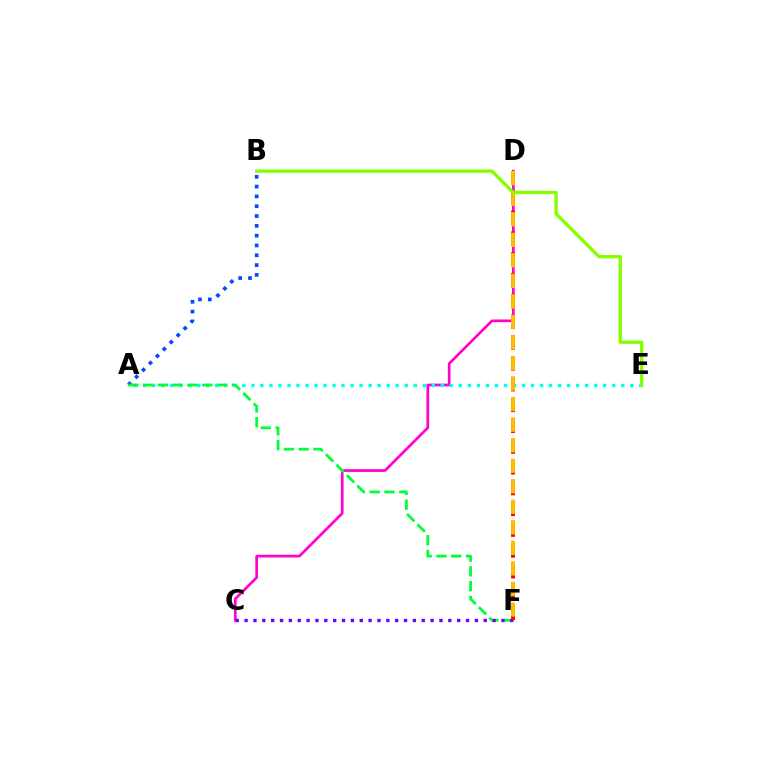{('C', 'D'): [{'color': '#ff00cf', 'line_style': 'solid', 'thickness': 1.94}], ('A', 'B'): [{'color': '#004bff', 'line_style': 'dotted', 'thickness': 2.67}], ('A', 'E'): [{'color': '#00fff6', 'line_style': 'dotted', 'thickness': 2.45}], ('A', 'F'): [{'color': '#00ff39', 'line_style': 'dashed', 'thickness': 2.01}], ('C', 'F'): [{'color': '#7200ff', 'line_style': 'dotted', 'thickness': 2.41}], ('D', 'F'): [{'color': '#ff0000', 'line_style': 'dashed', 'thickness': 2.82}, {'color': '#ffbd00', 'line_style': 'dashed', 'thickness': 2.79}], ('B', 'E'): [{'color': '#84ff00', 'line_style': 'solid', 'thickness': 2.36}]}